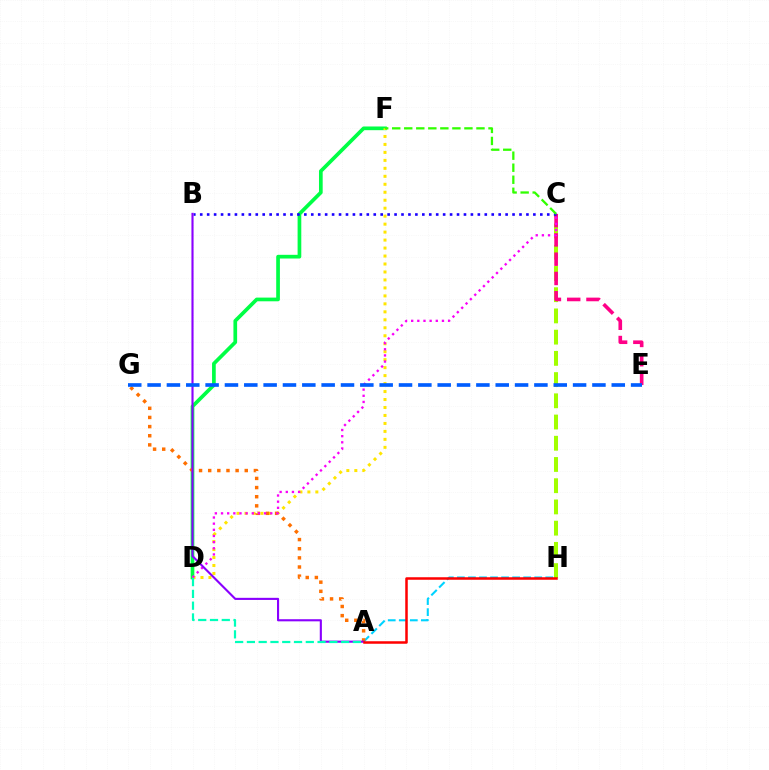{('D', 'F'): [{'color': '#00ff45', 'line_style': 'solid', 'thickness': 2.66}, {'color': '#ffe600', 'line_style': 'dotted', 'thickness': 2.17}], ('C', 'H'): [{'color': '#a2ff00', 'line_style': 'dashed', 'thickness': 2.88}], ('C', 'E'): [{'color': '#ff0088', 'line_style': 'dashed', 'thickness': 2.62}], ('A', 'H'): [{'color': '#00d3ff', 'line_style': 'dashed', 'thickness': 1.5}, {'color': '#ff0000', 'line_style': 'solid', 'thickness': 1.81}], ('A', 'G'): [{'color': '#ff7000', 'line_style': 'dotted', 'thickness': 2.48}], ('B', 'C'): [{'color': '#1900ff', 'line_style': 'dotted', 'thickness': 1.89}], ('C', 'D'): [{'color': '#fa00f9', 'line_style': 'dotted', 'thickness': 1.67}], ('C', 'F'): [{'color': '#31ff00', 'line_style': 'dashed', 'thickness': 1.64}], ('A', 'B'): [{'color': '#8a00ff', 'line_style': 'solid', 'thickness': 1.53}], ('A', 'D'): [{'color': '#00ffbb', 'line_style': 'dashed', 'thickness': 1.6}], ('E', 'G'): [{'color': '#005dff', 'line_style': 'dashed', 'thickness': 2.63}]}